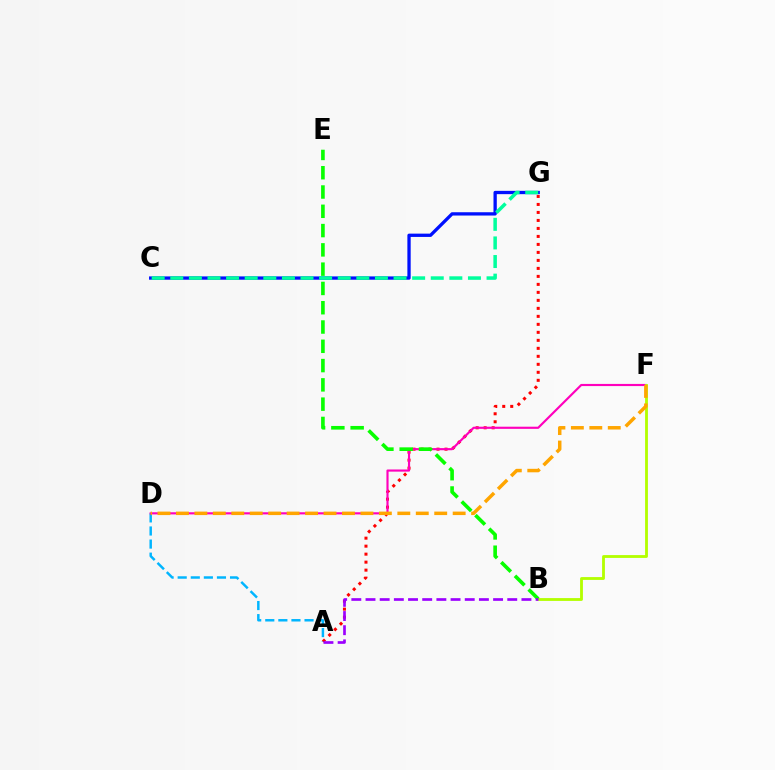{('A', 'D'): [{'color': '#00b5ff', 'line_style': 'dashed', 'thickness': 1.78}], ('A', 'G'): [{'color': '#ff0000', 'line_style': 'dotted', 'thickness': 2.17}], ('D', 'F'): [{'color': '#ff00bd', 'line_style': 'solid', 'thickness': 1.55}, {'color': '#ffa500', 'line_style': 'dashed', 'thickness': 2.51}], ('B', 'F'): [{'color': '#b3ff00', 'line_style': 'solid', 'thickness': 2.04}], ('C', 'G'): [{'color': '#0010ff', 'line_style': 'solid', 'thickness': 2.38}, {'color': '#00ff9d', 'line_style': 'dashed', 'thickness': 2.53}], ('B', 'E'): [{'color': '#08ff00', 'line_style': 'dashed', 'thickness': 2.62}], ('A', 'B'): [{'color': '#9b00ff', 'line_style': 'dashed', 'thickness': 1.93}]}